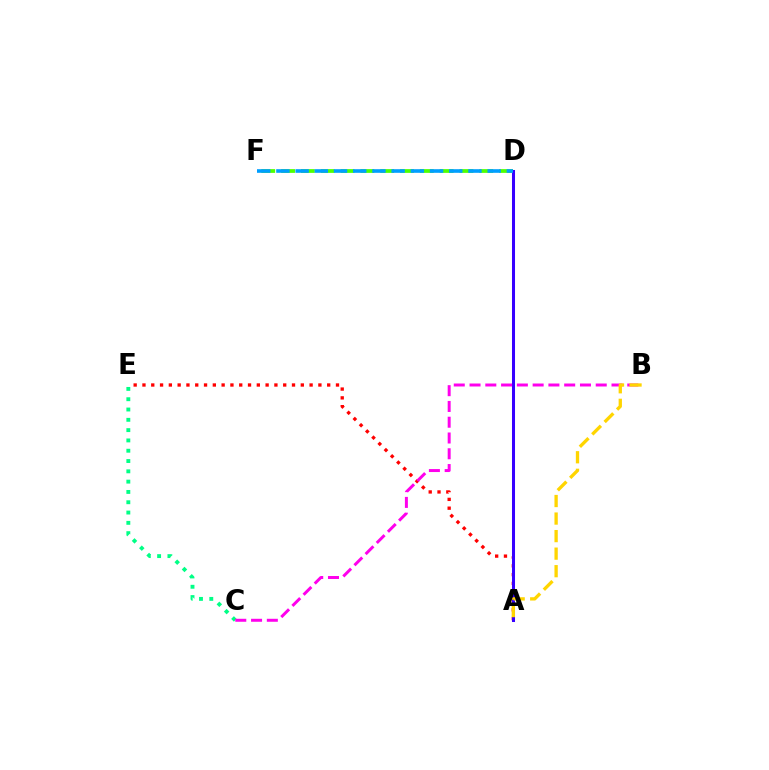{('D', 'F'): [{'color': '#4fff00', 'line_style': 'dashed', 'thickness': 2.69}, {'color': '#009eff', 'line_style': 'dashed', 'thickness': 2.61}], ('A', 'E'): [{'color': '#ff0000', 'line_style': 'dotted', 'thickness': 2.39}], ('A', 'D'): [{'color': '#3700ff', 'line_style': 'solid', 'thickness': 2.18}], ('C', 'E'): [{'color': '#00ff86', 'line_style': 'dotted', 'thickness': 2.8}], ('B', 'C'): [{'color': '#ff00ed', 'line_style': 'dashed', 'thickness': 2.14}], ('A', 'B'): [{'color': '#ffd500', 'line_style': 'dashed', 'thickness': 2.38}]}